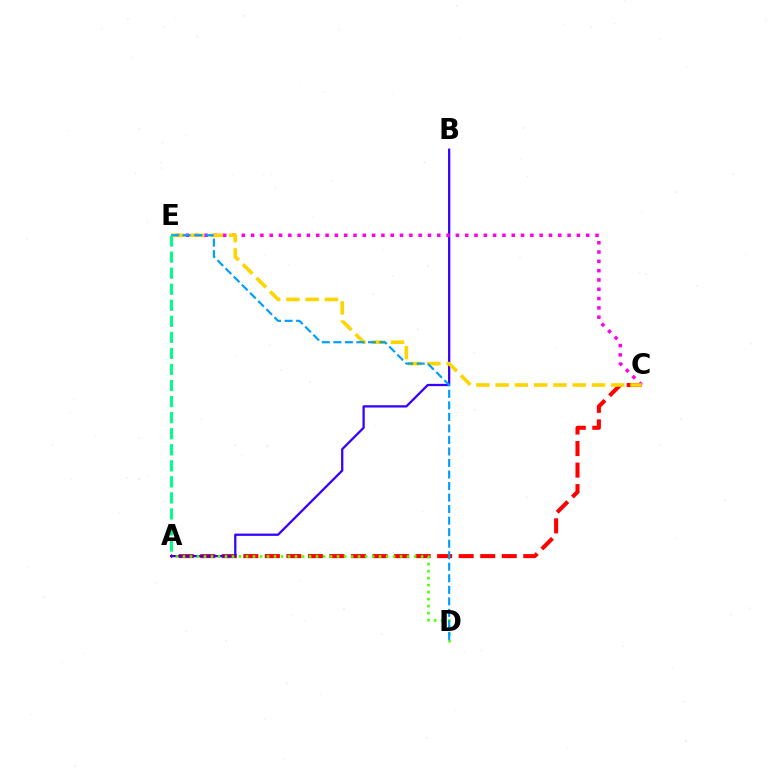{('A', 'C'): [{'color': '#ff0000', 'line_style': 'dashed', 'thickness': 2.93}], ('A', 'B'): [{'color': '#3700ff', 'line_style': 'solid', 'thickness': 1.64}], ('A', 'D'): [{'color': '#4fff00', 'line_style': 'dotted', 'thickness': 1.9}], ('C', 'E'): [{'color': '#ff00ed', 'line_style': 'dotted', 'thickness': 2.53}, {'color': '#ffd500', 'line_style': 'dashed', 'thickness': 2.62}], ('D', 'E'): [{'color': '#009eff', 'line_style': 'dashed', 'thickness': 1.57}], ('A', 'E'): [{'color': '#00ff86', 'line_style': 'dashed', 'thickness': 2.18}]}